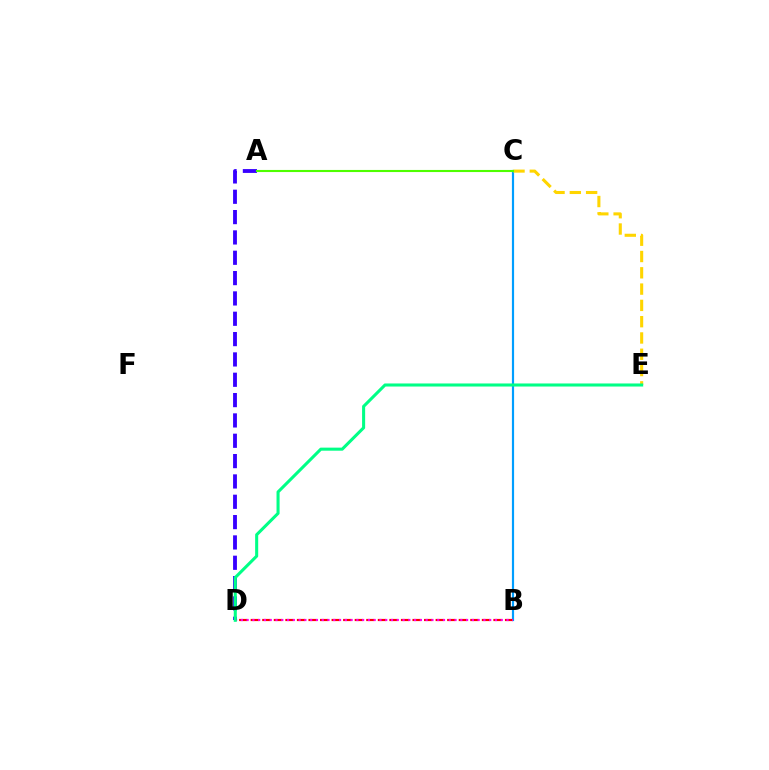{('B', 'C'): [{'color': '#009eff', 'line_style': 'solid', 'thickness': 1.57}], ('C', 'E'): [{'color': '#ffd500', 'line_style': 'dashed', 'thickness': 2.21}], ('B', 'D'): [{'color': '#ff0000', 'line_style': 'dashed', 'thickness': 1.57}, {'color': '#ff00ed', 'line_style': 'dotted', 'thickness': 1.57}], ('A', 'D'): [{'color': '#3700ff', 'line_style': 'dashed', 'thickness': 2.76}], ('A', 'C'): [{'color': '#4fff00', 'line_style': 'solid', 'thickness': 1.52}], ('D', 'E'): [{'color': '#00ff86', 'line_style': 'solid', 'thickness': 2.2}]}